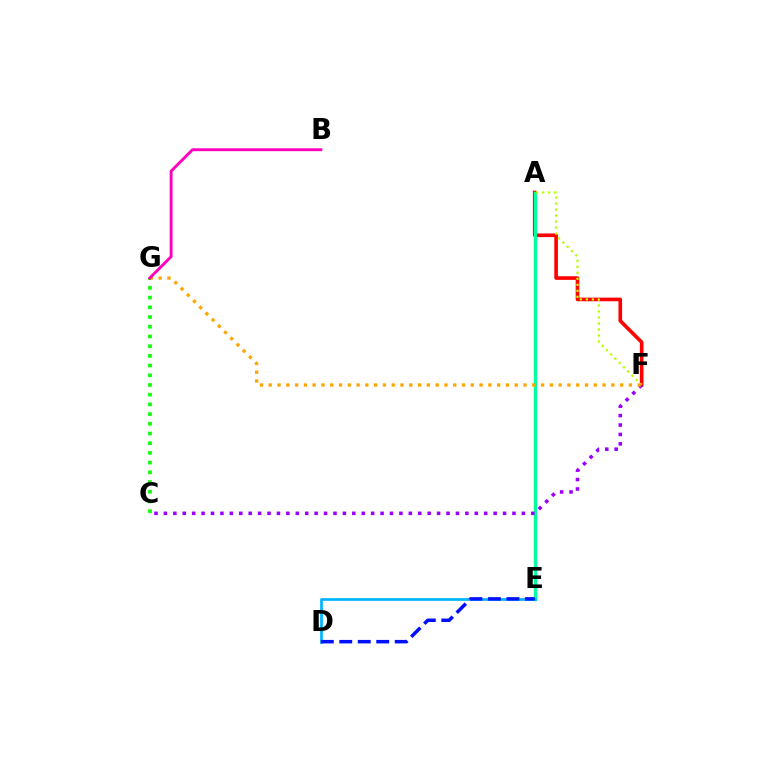{('A', 'F'): [{'color': '#ff0000', 'line_style': 'solid', 'thickness': 2.61}, {'color': '#b3ff00', 'line_style': 'dotted', 'thickness': 1.63}], ('A', 'E'): [{'color': '#00ff9d', 'line_style': 'solid', 'thickness': 2.42}], ('D', 'E'): [{'color': '#00b5ff', 'line_style': 'solid', 'thickness': 1.96}, {'color': '#0010ff', 'line_style': 'dashed', 'thickness': 2.51}], ('C', 'G'): [{'color': '#08ff00', 'line_style': 'dotted', 'thickness': 2.64}], ('C', 'F'): [{'color': '#9b00ff', 'line_style': 'dotted', 'thickness': 2.56}], ('F', 'G'): [{'color': '#ffa500', 'line_style': 'dotted', 'thickness': 2.39}], ('B', 'G'): [{'color': '#ff00bd', 'line_style': 'solid', 'thickness': 2.08}]}